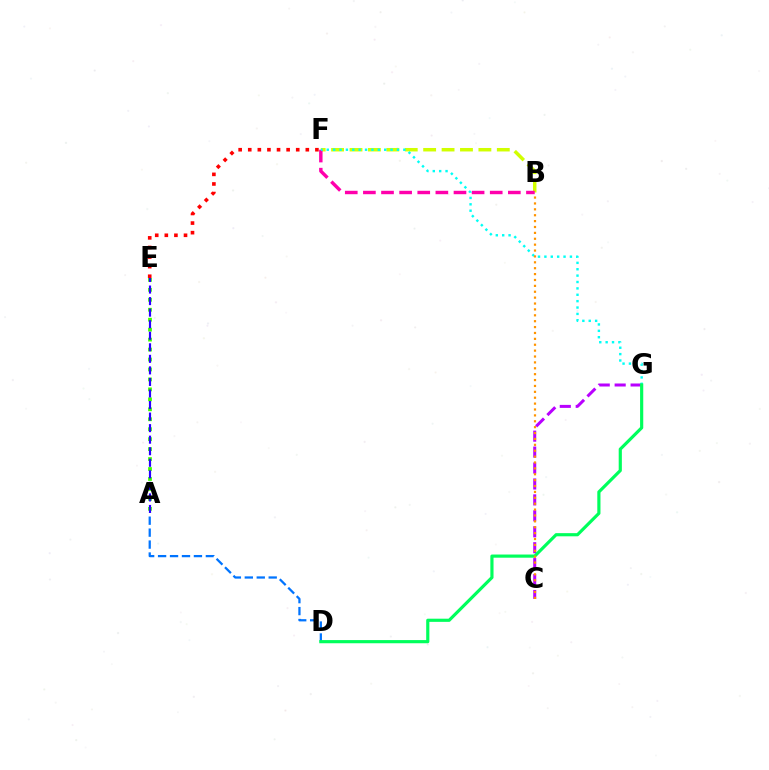{('E', 'F'): [{'color': '#ff0000', 'line_style': 'dotted', 'thickness': 2.61}], ('B', 'F'): [{'color': '#d1ff00', 'line_style': 'dashed', 'thickness': 2.5}, {'color': '#ff00ac', 'line_style': 'dashed', 'thickness': 2.46}], ('C', 'G'): [{'color': '#b900ff', 'line_style': 'dashed', 'thickness': 2.16}], ('F', 'G'): [{'color': '#00fff6', 'line_style': 'dotted', 'thickness': 1.73}], ('A', 'D'): [{'color': '#0074ff', 'line_style': 'dashed', 'thickness': 1.62}], ('D', 'G'): [{'color': '#00ff5c', 'line_style': 'solid', 'thickness': 2.28}], ('A', 'E'): [{'color': '#3dff00', 'line_style': 'dotted', 'thickness': 2.7}, {'color': '#2500ff', 'line_style': 'dashed', 'thickness': 1.57}], ('B', 'C'): [{'color': '#ff9400', 'line_style': 'dotted', 'thickness': 1.6}]}